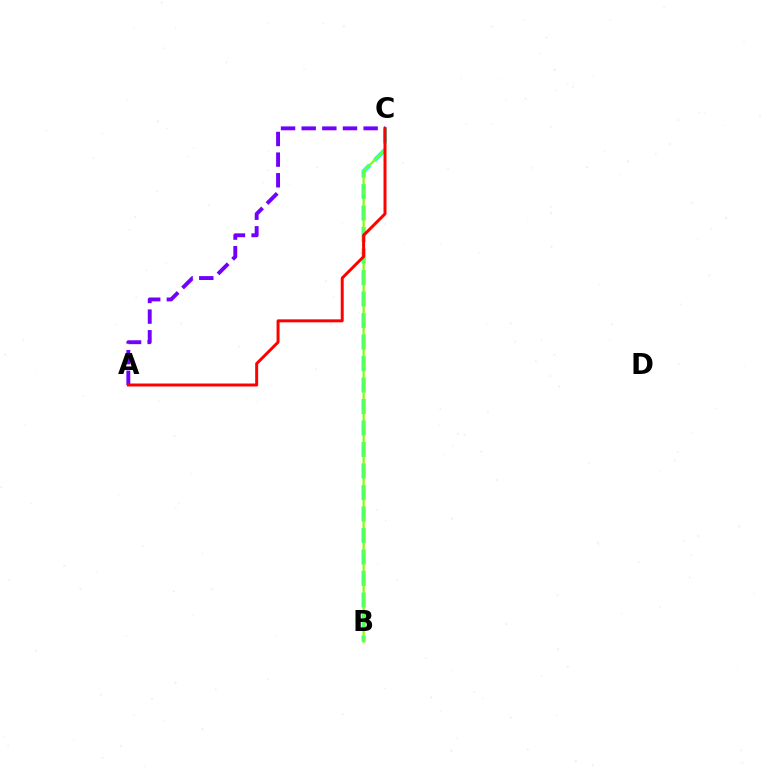{('B', 'C'): [{'color': '#00fff6', 'line_style': 'dashed', 'thickness': 2.92}, {'color': '#84ff00', 'line_style': 'solid', 'thickness': 1.62}], ('A', 'C'): [{'color': '#7200ff', 'line_style': 'dashed', 'thickness': 2.8}, {'color': '#ff0000', 'line_style': 'solid', 'thickness': 2.14}]}